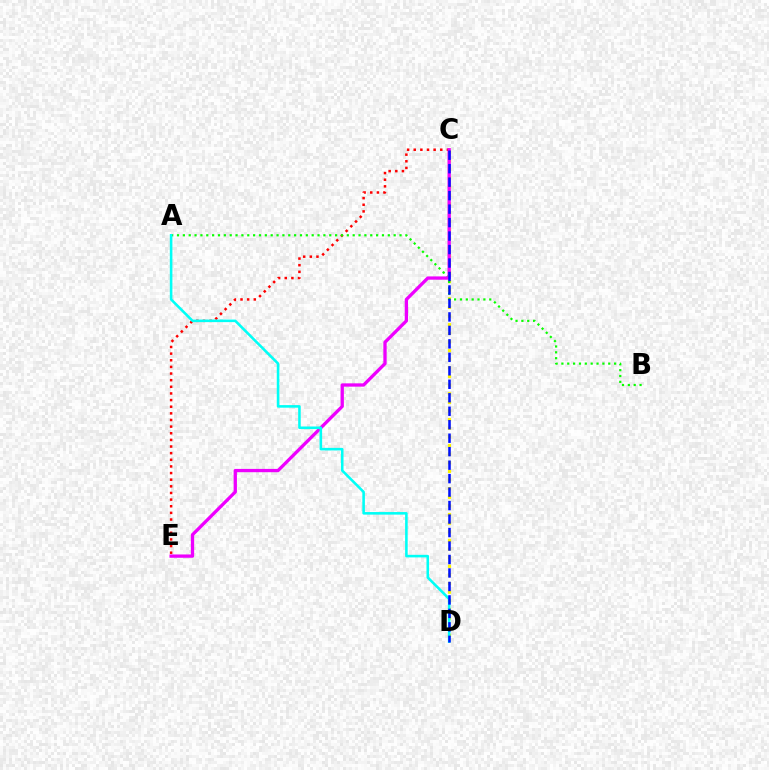{('C', 'E'): [{'color': '#ff0000', 'line_style': 'dotted', 'thickness': 1.8}, {'color': '#ee00ff', 'line_style': 'solid', 'thickness': 2.38}], ('C', 'D'): [{'color': '#fcf500', 'line_style': 'dotted', 'thickness': 2.34}, {'color': '#0010ff', 'line_style': 'dashed', 'thickness': 1.83}], ('A', 'B'): [{'color': '#08ff00', 'line_style': 'dotted', 'thickness': 1.59}], ('A', 'D'): [{'color': '#00fff6', 'line_style': 'solid', 'thickness': 1.86}]}